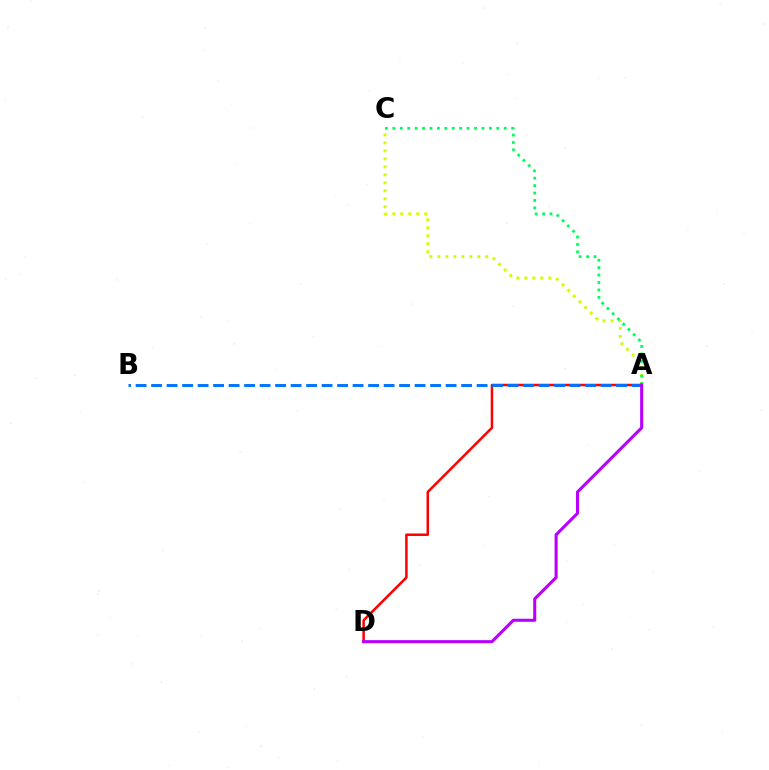{('A', 'C'): [{'color': '#d1ff00', 'line_style': 'dotted', 'thickness': 2.17}, {'color': '#00ff5c', 'line_style': 'dotted', 'thickness': 2.02}], ('A', 'D'): [{'color': '#ff0000', 'line_style': 'solid', 'thickness': 1.8}, {'color': '#b900ff', 'line_style': 'solid', 'thickness': 2.21}], ('A', 'B'): [{'color': '#0074ff', 'line_style': 'dashed', 'thickness': 2.11}]}